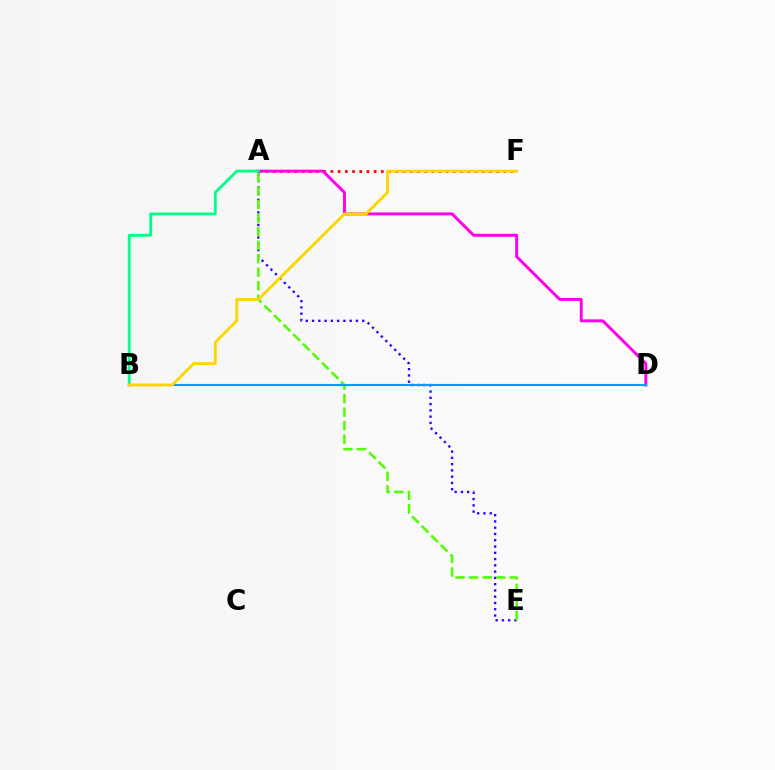{('A', 'E'): [{'color': '#3700ff', 'line_style': 'dotted', 'thickness': 1.7}, {'color': '#4fff00', 'line_style': 'dashed', 'thickness': 1.84}], ('A', 'F'): [{'color': '#ff0000', 'line_style': 'dotted', 'thickness': 1.96}], ('A', 'D'): [{'color': '#ff00ed', 'line_style': 'solid', 'thickness': 2.11}], ('A', 'B'): [{'color': '#00ff86', 'line_style': 'solid', 'thickness': 2.02}], ('B', 'D'): [{'color': '#009eff', 'line_style': 'solid', 'thickness': 1.52}], ('B', 'F'): [{'color': '#ffd500', 'line_style': 'solid', 'thickness': 2.05}]}